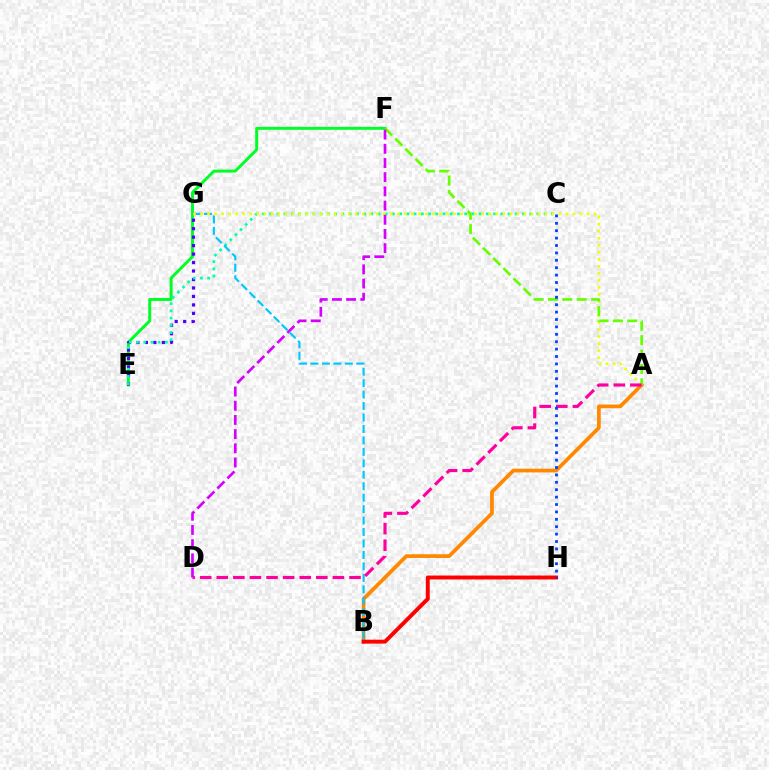{('E', 'F'): [{'color': '#00ff27', 'line_style': 'solid', 'thickness': 2.14}], ('A', 'B'): [{'color': '#ff8800', 'line_style': 'solid', 'thickness': 2.68}], ('E', 'G'): [{'color': '#4f00ff', 'line_style': 'dotted', 'thickness': 2.3}], ('C', 'E'): [{'color': '#00ffaf', 'line_style': 'dotted', 'thickness': 1.96}], ('B', 'G'): [{'color': '#00c7ff', 'line_style': 'dashed', 'thickness': 1.56}], ('A', 'G'): [{'color': '#eeff00', 'line_style': 'dotted', 'thickness': 1.91}], ('A', 'F'): [{'color': '#66ff00', 'line_style': 'dashed', 'thickness': 1.95}], ('A', 'D'): [{'color': '#ff00a0', 'line_style': 'dashed', 'thickness': 2.25}], ('B', 'H'): [{'color': '#ff0000', 'line_style': 'solid', 'thickness': 2.82}], ('D', 'F'): [{'color': '#d600ff', 'line_style': 'dashed', 'thickness': 1.93}], ('C', 'H'): [{'color': '#003fff', 'line_style': 'dotted', 'thickness': 2.01}]}